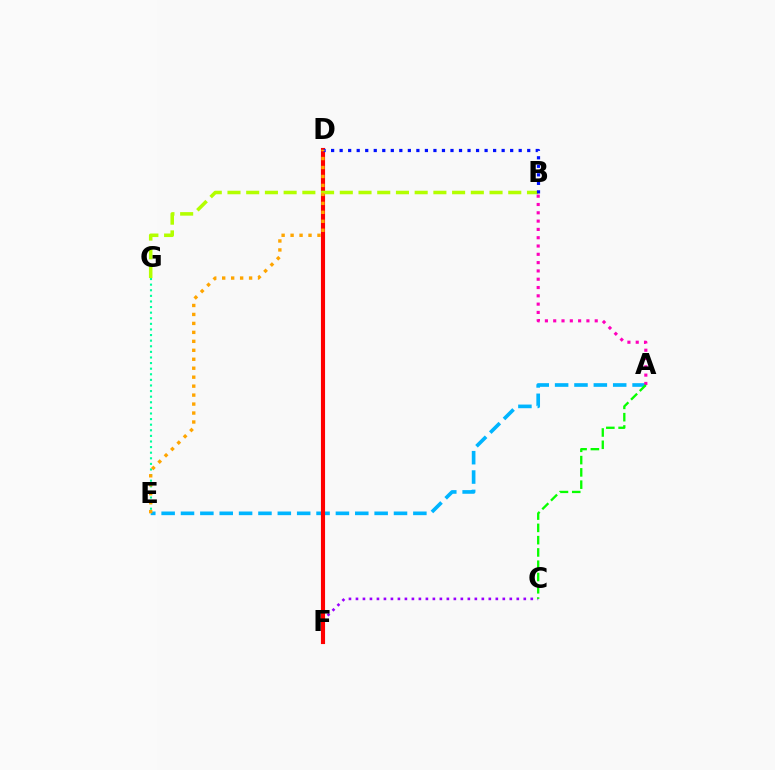{('E', 'G'): [{'color': '#00ff9d', 'line_style': 'dotted', 'thickness': 1.52}], ('A', 'E'): [{'color': '#00b5ff', 'line_style': 'dashed', 'thickness': 2.63}], ('C', 'F'): [{'color': '#9b00ff', 'line_style': 'dotted', 'thickness': 1.9}], ('D', 'F'): [{'color': '#ff0000', 'line_style': 'solid', 'thickness': 2.97}], ('B', 'G'): [{'color': '#b3ff00', 'line_style': 'dashed', 'thickness': 2.54}], ('A', 'B'): [{'color': '#ff00bd', 'line_style': 'dotted', 'thickness': 2.26}], ('B', 'D'): [{'color': '#0010ff', 'line_style': 'dotted', 'thickness': 2.32}], ('D', 'E'): [{'color': '#ffa500', 'line_style': 'dotted', 'thickness': 2.44}], ('A', 'C'): [{'color': '#08ff00', 'line_style': 'dashed', 'thickness': 1.67}]}